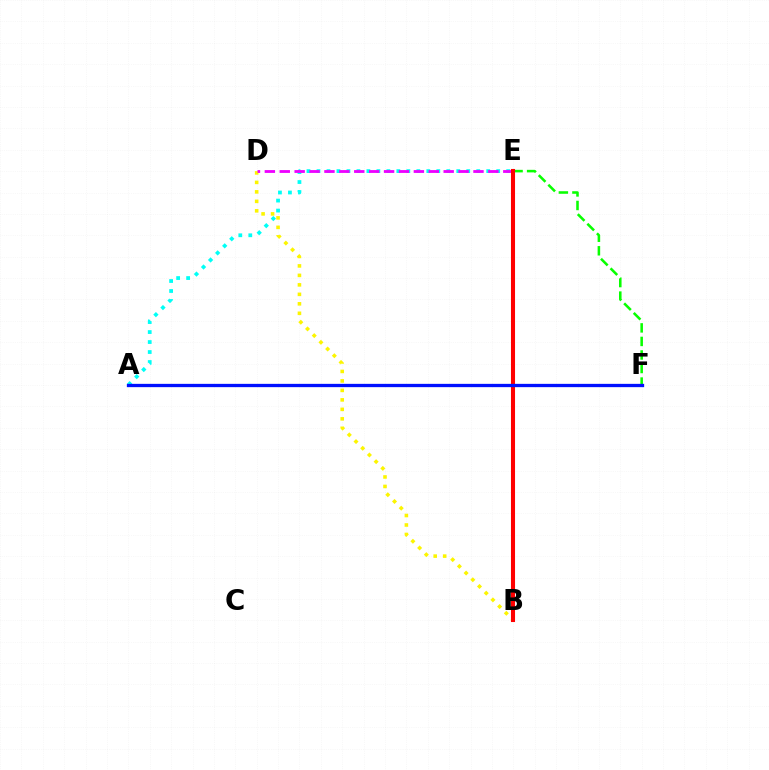{('A', 'E'): [{'color': '#00fff6', 'line_style': 'dotted', 'thickness': 2.71}], ('E', 'F'): [{'color': '#08ff00', 'line_style': 'dashed', 'thickness': 1.84}], ('B', 'D'): [{'color': '#fcf500', 'line_style': 'dotted', 'thickness': 2.58}], ('D', 'E'): [{'color': '#ee00ff', 'line_style': 'dashed', 'thickness': 2.02}], ('B', 'E'): [{'color': '#ff0000', 'line_style': 'solid', 'thickness': 2.93}], ('A', 'F'): [{'color': '#0010ff', 'line_style': 'solid', 'thickness': 2.37}]}